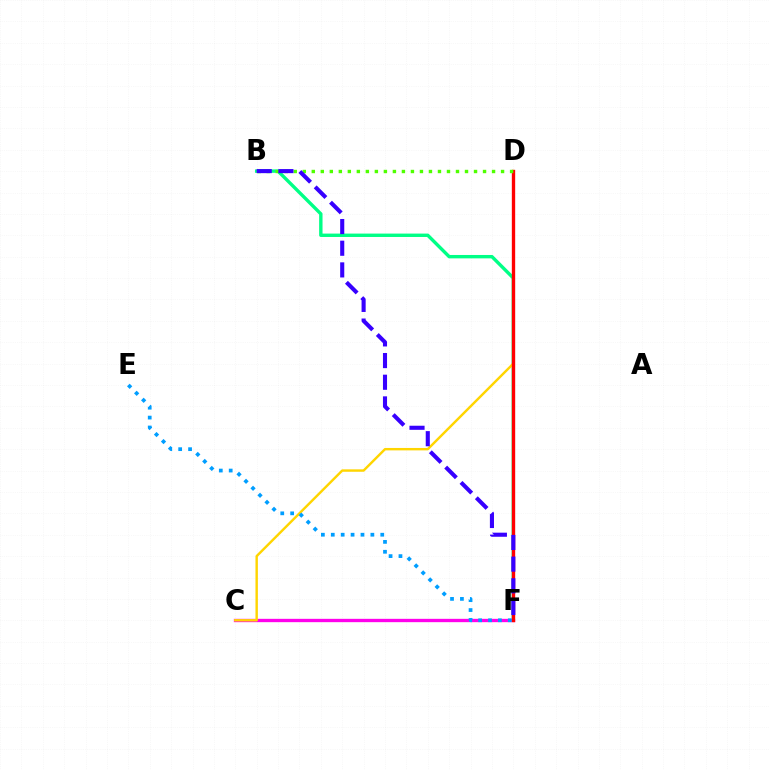{('B', 'F'): [{'color': '#00ff86', 'line_style': 'solid', 'thickness': 2.44}, {'color': '#3700ff', 'line_style': 'dashed', 'thickness': 2.94}], ('C', 'F'): [{'color': '#ff00ed', 'line_style': 'solid', 'thickness': 2.4}], ('C', 'D'): [{'color': '#ffd500', 'line_style': 'solid', 'thickness': 1.74}], ('D', 'F'): [{'color': '#ff0000', 'line_style': 'solid', 'thickness': 2.41}], ('B', 'D'): [{'color': '#4fff00', 'line_style': 'dotted', 'thickness': 2.45}], ('E', 'F'): [{'color': '#009eff', 'line_style': 'dotted', 'thickness': 2.69}]}